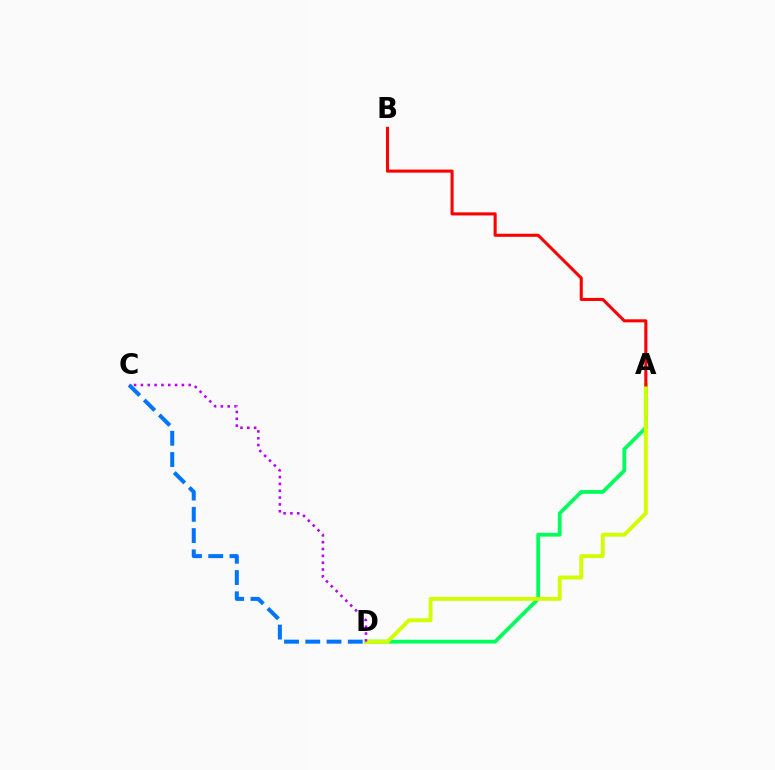{('A', 'D'): [{'color': '#00ff5c', 'line_style': 'solid', 'thickness': 2.72}, {'color': '#d1ff00', 'line_style': 'solid', 'thickness': 2.81}], ('C', 'D'): [{'color': '#0074ff', 'line_style': 'dashed', 'thickness': 2.89}, {'color': '#b900ff', 'line_style': 'dotted', 'thickness': 1.86}], ('A', 'B'): [{'color': '#ff0000', 'line_style': 'solid', 'thickness': 2.21}]}